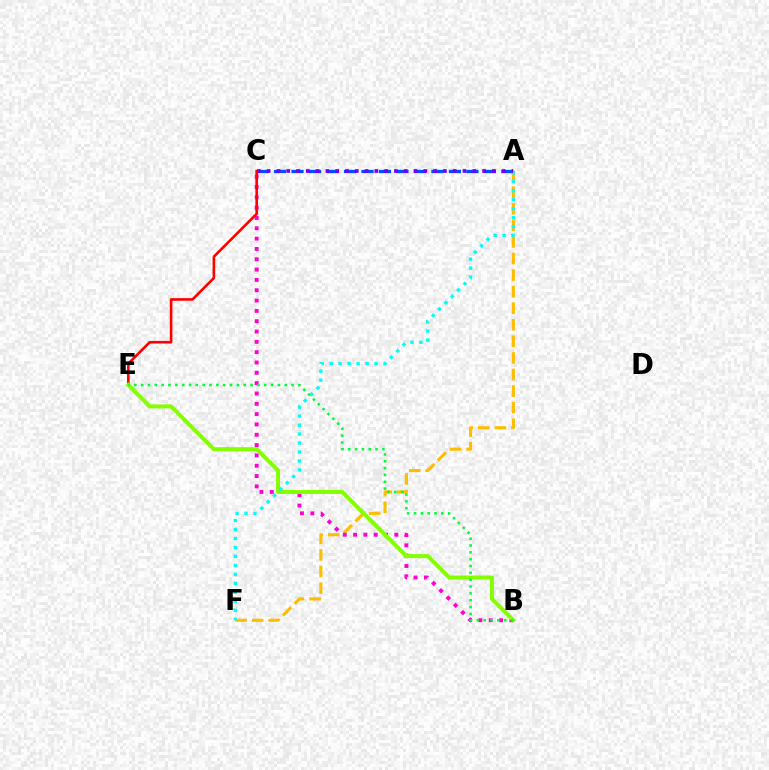{('A', 'F'): [{'color': '#ffbd00', 'line_style': 'dashed', 'thickness': 2.25}, {'color': '#00fff6', 'line_style': 'dotted', 'thickness': 2.44}], ('B', 'C'): [{'color': '#ff00cf', 'line_style': 'dotted', 'thickness': 2.81}], ('A', 'C'): [{'color': '#004bff', 'line_style': 'dashed', 'thickness': 2.38}, {'color': '#7200ff', 'line_style': 'dotted', 'thickness': 2.66}], ('C', 'E'): [{'color': '#ff0000', 'line_style': 'solid', 'thickness': 1.88}], ('B', 'E'): [{'color': '#84ff00', 'line_style': 'solid', 'thickness': 2.88}, {'color': '#00ff39', 'line_style': 'dotted', 'thickness': 1.86}]}